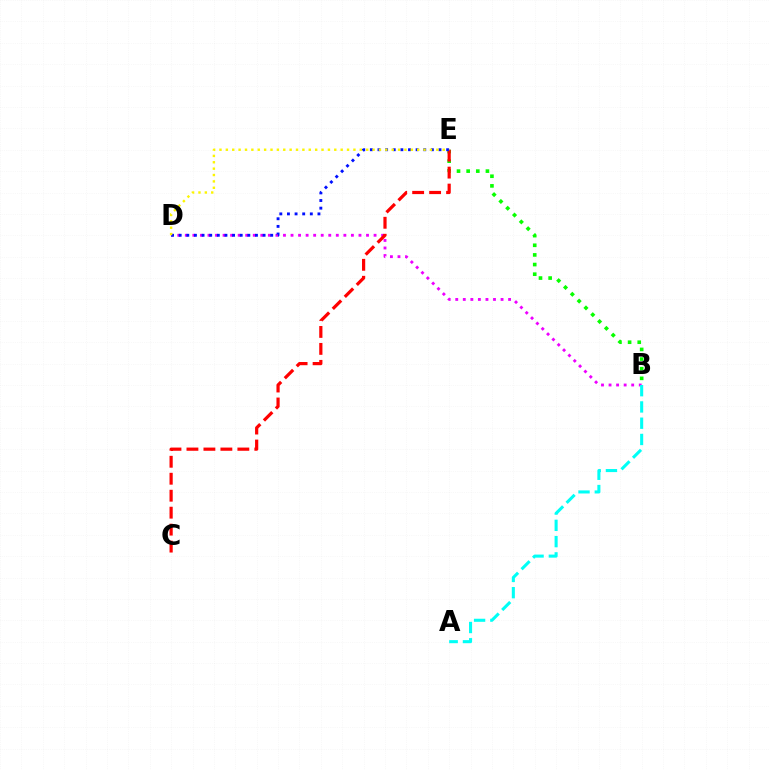{('B', 'D'): [{'color': '#ee00ff', 'line_style': 'dotted', 'thickness': 2.05}], ('B', 'E'): [{'color': '#08ff00', 'line_style': 'dotted', 'thickness': 2.62}], ('C', 'E'): [{'color': '#ff0000', 'line_style': 'dashed', 'thickness': 2.3}], ('A', 'B'): [{'color': '#00fff6', 'line_style': 'dashed', 'thickness': 2.21}], ('D', 'E'): [{'color': '#0010ff', 'line_style': 'dotted', 'thickness': 2.07}, {'color': '#fcf500', 'line_style': 'dotted', 'thickness': 1.73}]}